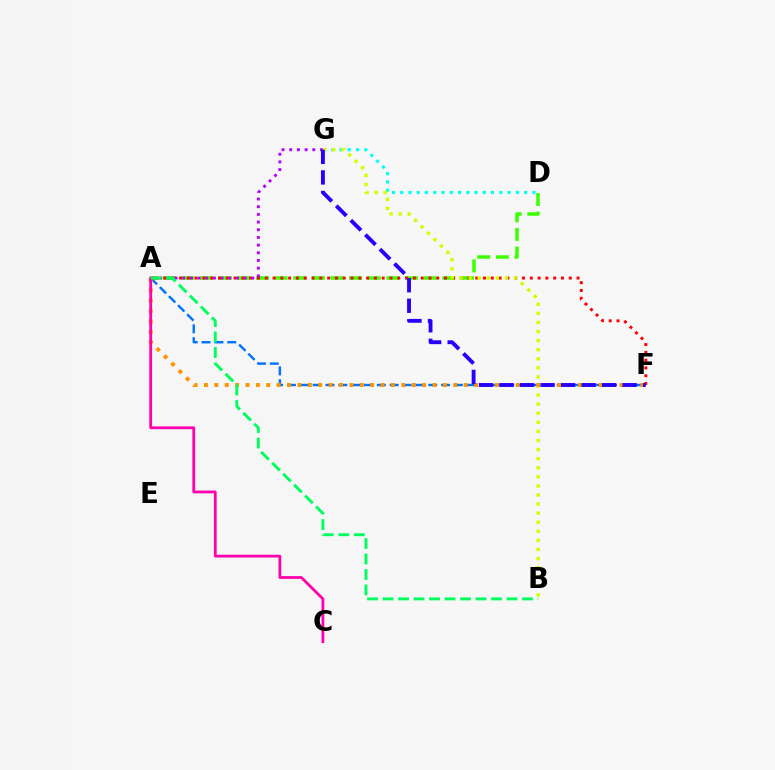{('A', 'F'): [{'color': '#0074ff', 'line_style': 'dashed', 'thickness': 1.74}, {'color': '#ff0000', 'line_style': 'dotted', 'thickness': 2.12}, {'color': '#ff9400', 'line_style': 'dotted', 'thickness': 2.82}], ('A', 'D'): [{'color': '#3dff00', 'line_style': 'dashed', 'thickness': 2.53}], ('D', 'G'): [{'color': '#00fff6', 'line_style': 'dotted', 'thickness': 2.25}], ('B', 'G'): [{'color': '#d1ff00', 'line_style': 'dotted', 'thickness': 2.47}], ('A', 'G'): [{'color': '#b900ff', 'line_style': 'dotted', 'thickness': 2.09}], ('A', 'C'): [{'color': '#ff00ac', 'line_style': 'solid', 'thickness': 2.0}], ('F', 'G'): [{'color': '#2500ff', 'line_style': 'dashed', 'thickness': 2.79}], ('A', 'B'): [{'color': '#00ff5c', 'line_style': 'dashed', 'thickness': 2.1}]}